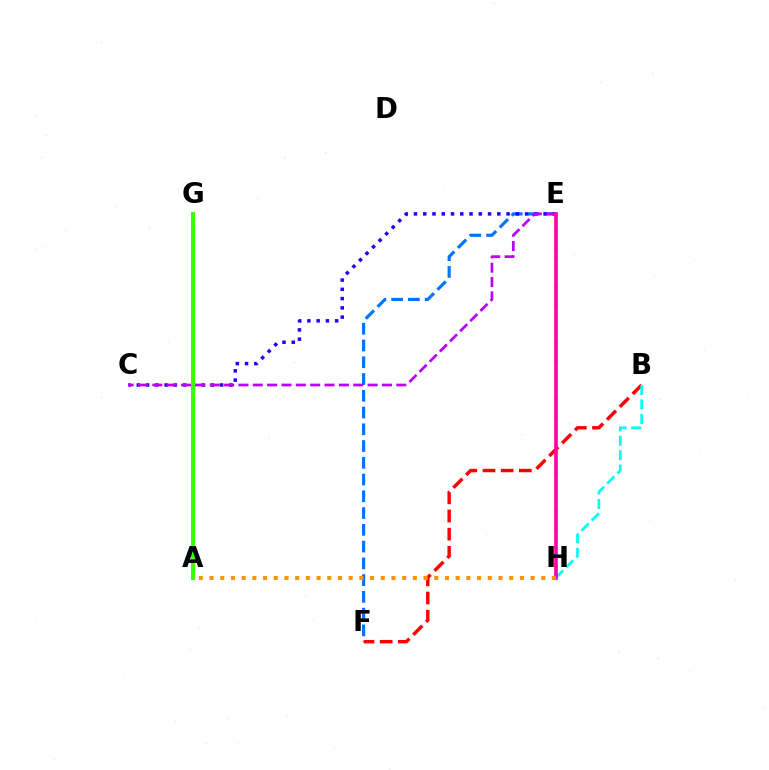{('E', 'H'): [{'color': '#d1ff00', 'line_style': 'dotted', 'thickness': 2.54}, {'color': '#ff00ac', 'line_style': 'solid', 'thickness': 2.62}], ('E', 'F'): [{'color': '#0074ff', 'line_style': 'dashed', 'thickness': 2.28}], ('C', 'E'): [{'color': '#2500ff', 'line_style': 'dotted', 'thickness': 2.52}, {'color': '#b900ff', 'line_style': 'dashed', 'thickness': 1.95}], ('A', 'G'): [{'color': '#00ff5c', 'line_style': 'solid', 'thickness': 1.99}, {'color': '#3dff00', 'line_style': 'solid', 'thickness': 2.88}], ('B', 'F'): [{'color': '#ff0000', 'line_style': 'dashed', 'thickness': 2.47}], ('B', 'H'): [{'color': '#00fff6', 'line_style': 'dashed', 'thickness': 1.96}], ('A', 'H'): [{'color': '#ff9400', 'line_style': 'dotted', 'thickness': 2.91}]}